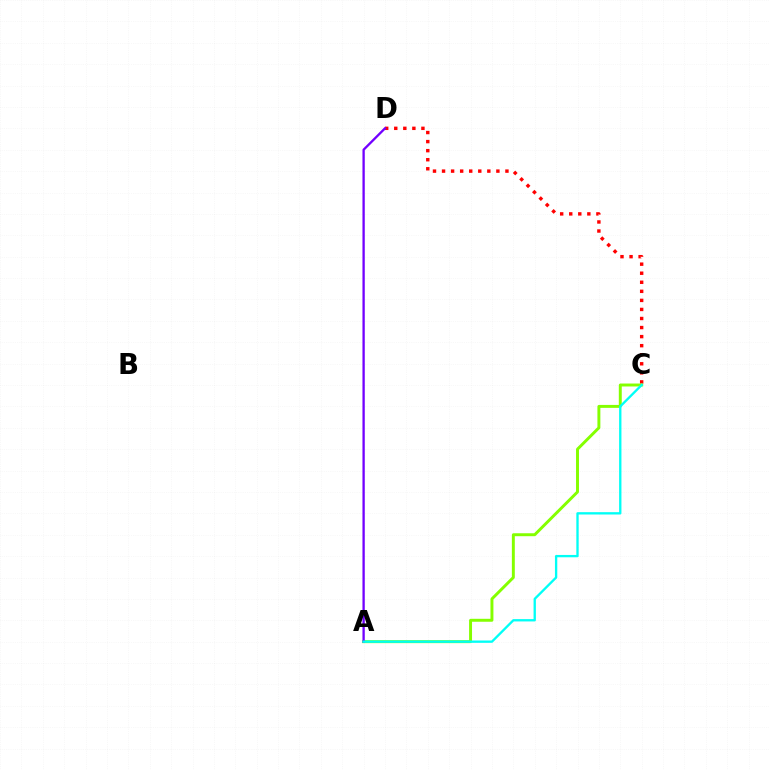{('C', 'D'): [{'color': '#ff0000', 'line_style': 'dotted', 'thickness': 2.46}], ('A', 'C'): [{'color': '#84ff00', 'line_style': 'solid', 'thickness': 2.12}, {'color': '#00fff6', 'line_style': 'solid', 'thickness': 1.68}], ('A', 'D'): [{'color': '#7200ff', 'line_style': 'solid', 'thickness': 1.67}]}